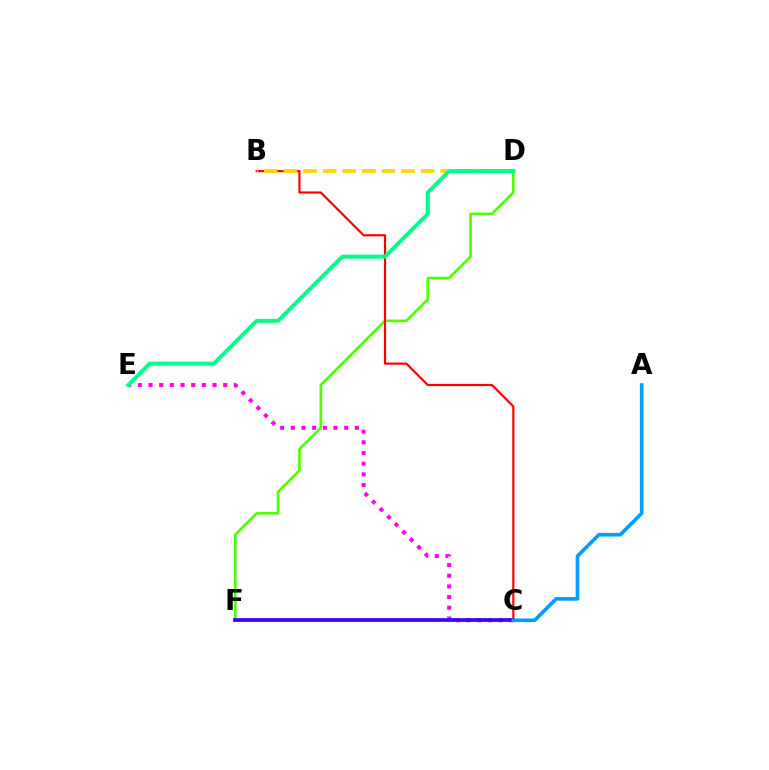{('D', 'F'): [{'color': '#4fff00', 'line_style': 'solid', 'thickness': 1.92}], ('C', 'E'): [{'color': '#ff00ed', 'line_style': 'dotted', 'thickness': 2.9}], ('B', 'C'): [{'color': '#ff0000', 'line_style': 'solid', 'thickness': 1.57}], ('B', 'D'): [{'color': '#ffd500', 'line_style': 'dashed', 'thickness': 2.66}], ('C', 'F'): [{'color': '#3700ff', 'line_style': 'solid', 'thickness': 2.67}], ('D', 'E'): [{'color': '#00ff86', 'line_style': 'solid', 'thickness': 2.84}], ('A', 'C'): [{'color': '#009eff', 'line_style': 'solid', 'thickness': 2.62}]}